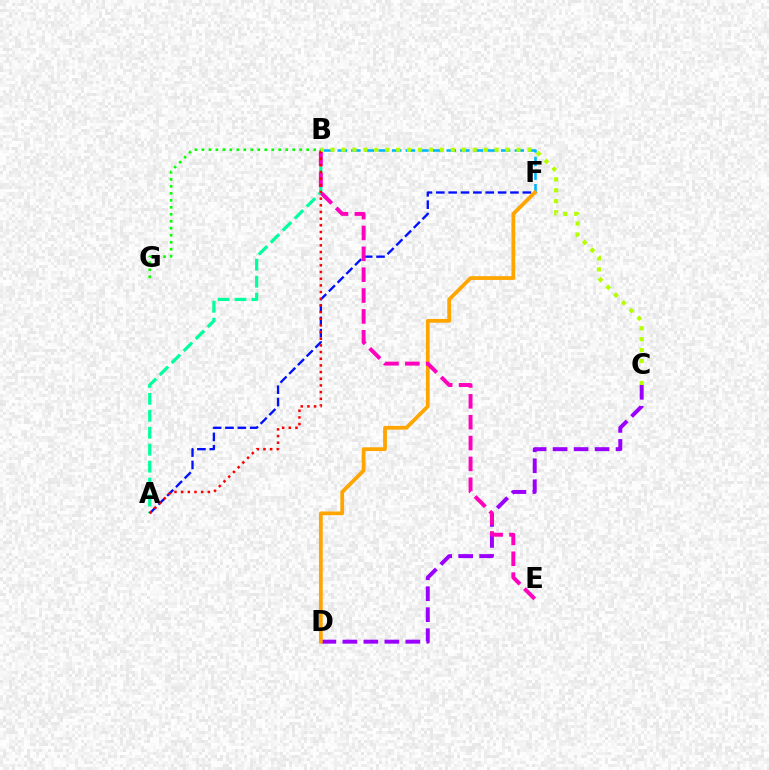{('A', 'B'): [{'color': '#00ff9d', 'line_style': 'dashed', 'thickness': 2.3}, {'color': '#ff0000', 'line_style': 'dotted', 'thickness': 1.81}], ('B', 'F'): [{'color': '#00b5ff', 'line_style': 'dashed', 'thickness': 1.85}], ('C', 'D'): [{'color': '#9b00ff', 'line_style': 'dashed', 'thickness': 2.85}], ('D', 'F'): [{'color': '#ffa500', 'line_style': 'solid', 'thickness': 2.71}], ('A', 'F'): [{'color': '#0010ff', 'line_style': 'dashed', 'thickness': 1.68}], ('B', 'E'): [{'color': '#ff00bd', 'line_style': 'dashed', 'thickness': 2.83}], ('B', 'G'): [{'color': '#08ff00', 'line_style': 'dotted', 'thickness': 1.9}], ('B', 'C'): [{'color': '#b3ff00', 'line_style': 'dotted', 'thickness': 2.97}]}